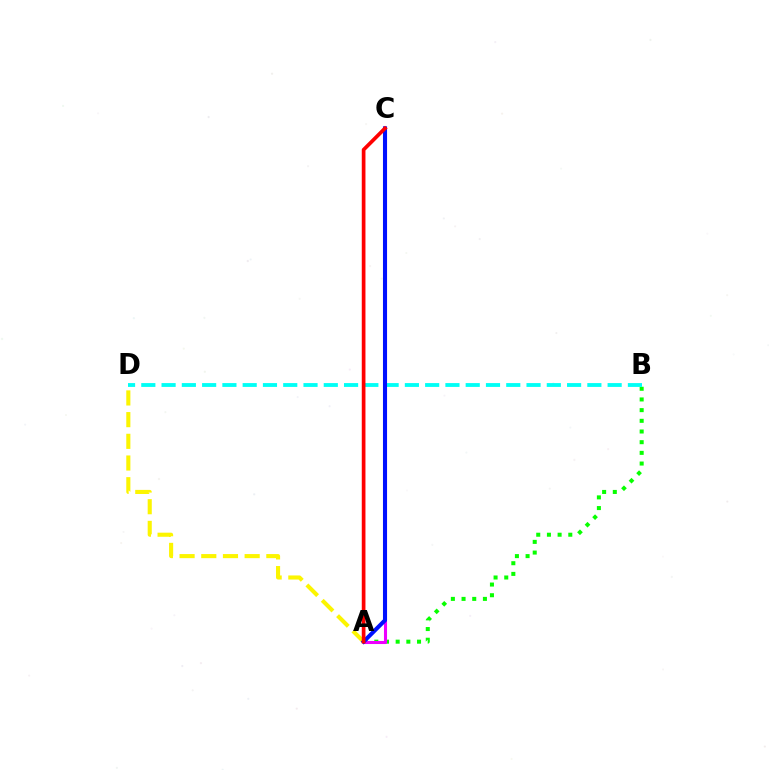{('A', 'B'): [{'color': '#08ff00', 'line_style': 'dotted', 'thickness': 2.9}], ('A', 'D'): [{'color': '#fcf500', 'line_style': 'dashed', 'thickness': 2.95}], ('A', 'C'): [{'color': '#ee00ff', 'line_style': 'solid', 'thickness': 2.21}, {'color': '#0010ff', 'line_style': 'solid', 'thickness': 2.93}, {'color': '#ff0000', 'line_style': 'solid', 'thickness': 2.66}], ('B', 'D'): [{'color': '#00fff6', 'line_style': 'dashed', 'thickness': 2.75}]}